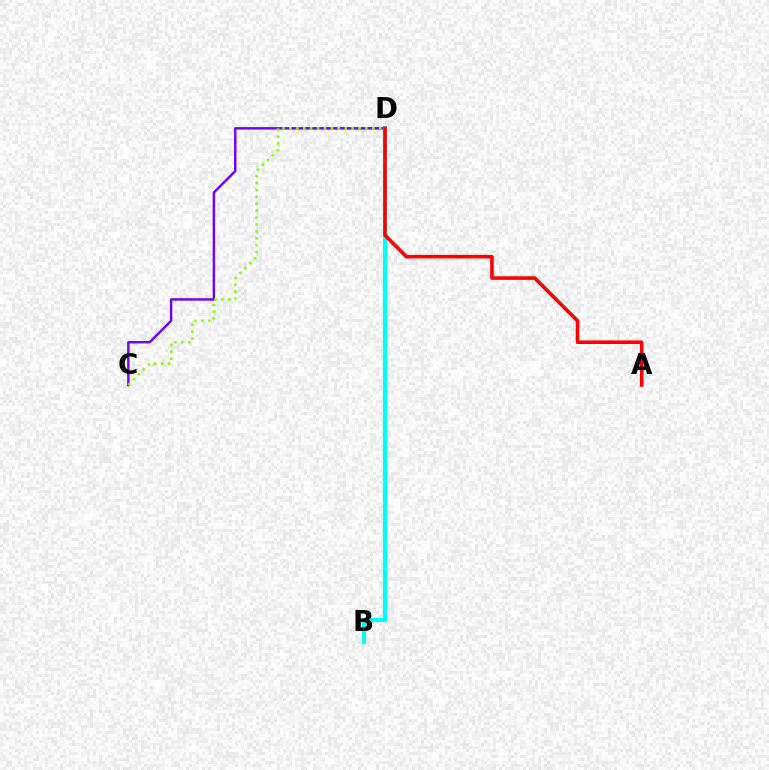{('C', 'D'): [{'color': '#7200ff', 'line_style': 'solid', 'thickness': 1.77}, {'color': '#84ff00', 'line_style': 'dotted', 'thickness': 1.88}], ('B', 'D'): [{'color': '#00fff6', 'line_style': 'solid', 'thickness': 2.98}], ('A', 'D'): [{'color': '#ff0000', 'line_style': 'solid', 'thickness': 2.57}]}